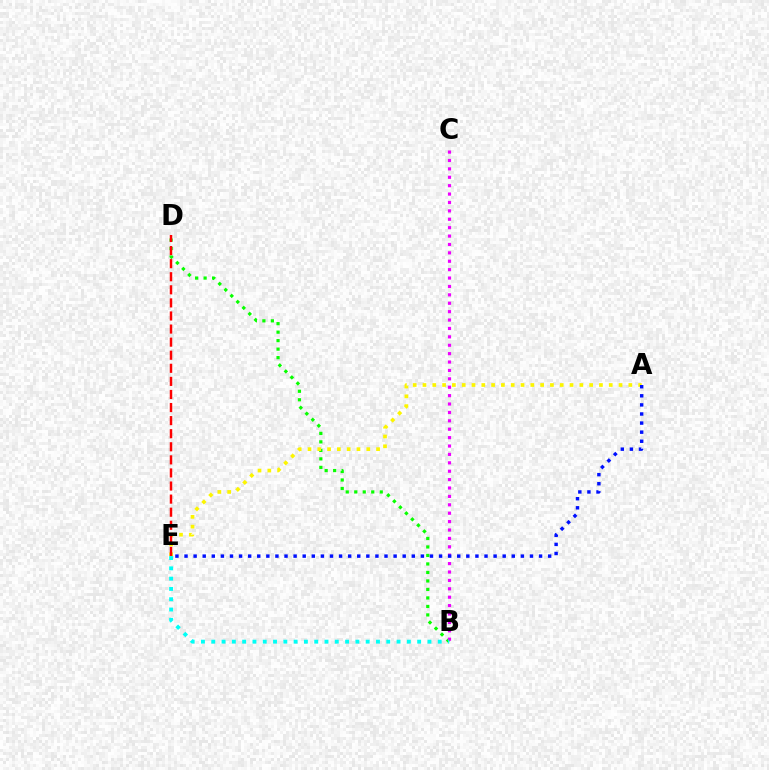{('B', 'D'): [{'color': '#08ff00', 'line_style': 'dotted', 'thickness': 2.31}], ('B', 'C'): [{'color': '#ee00ff', 'line_style': 'dotted', 'thickness': 2.28}], ('A', 'E'): [{'color': '#fcf500', 'line_style': 'dotted', 'thickness': 2.66}, {'color': '#0010ff', 'line_style': 'dotted', 'thickness': 2.47}], ('B', 'E'): [{'color': '#00fff6', 'line_style': 'dotted', 'thickness': 2.8}], ('D', 'E'): [{'color': '#ff0000', 'line_style': 'dashed', 'thickness': 1.78}]}